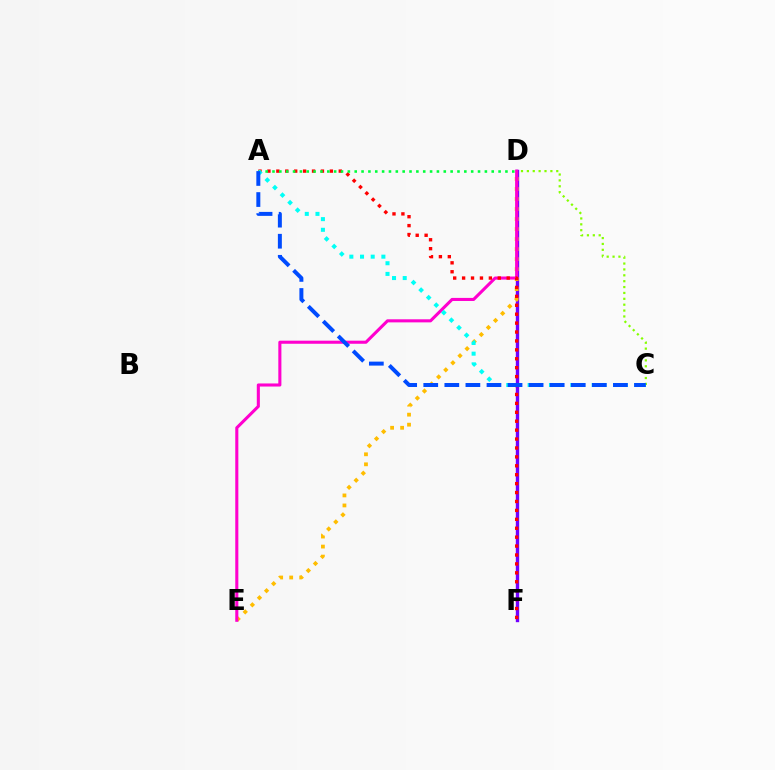{('D', 'F'): [{'color': '#7200ff', 'line_style': 'solid', 'thickness': 2.43}], ('C', 'D'): [{'color': '#84ff00', 'line_style': 'dotted', 'thickness': 1.6}], ('D', 'E'): [{'color': '#ffbd00', 'line_style': 'dotted', 'thickness': 2.72}, {'color': '#ff00cf', 'line_style': 'solid', 'thickness': 2.22}], ('A', 'F'): [{'color': '#ff0000', 'line_style': 'dotted', 'thickness': 2.42}], ('A', 'D'): [{'color': '#00ff39', 'line_style': 'dotted', 'thickness': 1.86}], ('A', 'C'): [{'color': '#00fff6', 'line_style': 'dotted', 'thickness': 2.9}, {'color': '#004bff', 'line_style': 'dashed', 'thickness': 2.86}]}